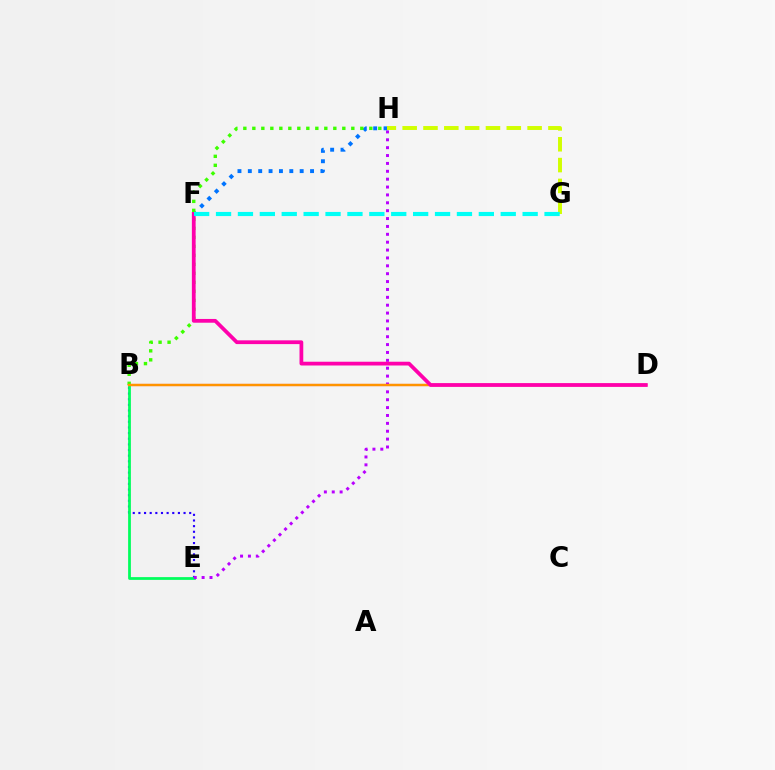{('B', 'E'): [{'color': '#2500ff', 'line_style': 'dotted', 'thickness': 1.53}, {'color': '#00ff5c', 'line_style': 'solid', 'thickness': 1.99}], ('B', 'D'): [{'color': '#ff0000', 'line_style': 'solid', 'thickness': 1.52}, {'color': '#ff9400', 'line_style': 'solid', 'thickness': 1.7}], ('E', 'H'): [{'color': '#b900ff', 'line_style': 'dotted', 'thickness': 2.14}], ('F', 'H'): [{'color': '#0074ff', 'line_style': 'dotted', 'thickness': 2.82}], ('B', 'H'): [{'color': '#3dff00', 'line_style': 'dotted', 'thickness': 2.44}], ('D', 'F'): [{'color': '#ff00ac', 'line_style': 'solid', 'thickness': 2.71}], ('G', 'H'): [{'color': '#d1ff00', 'line_style': 'dashed', 'thickness': 2.83}], ('F', 'G'): [{'color': '#00fff6', 'line_style': 'dashed', 'thickness': 2.98}]}